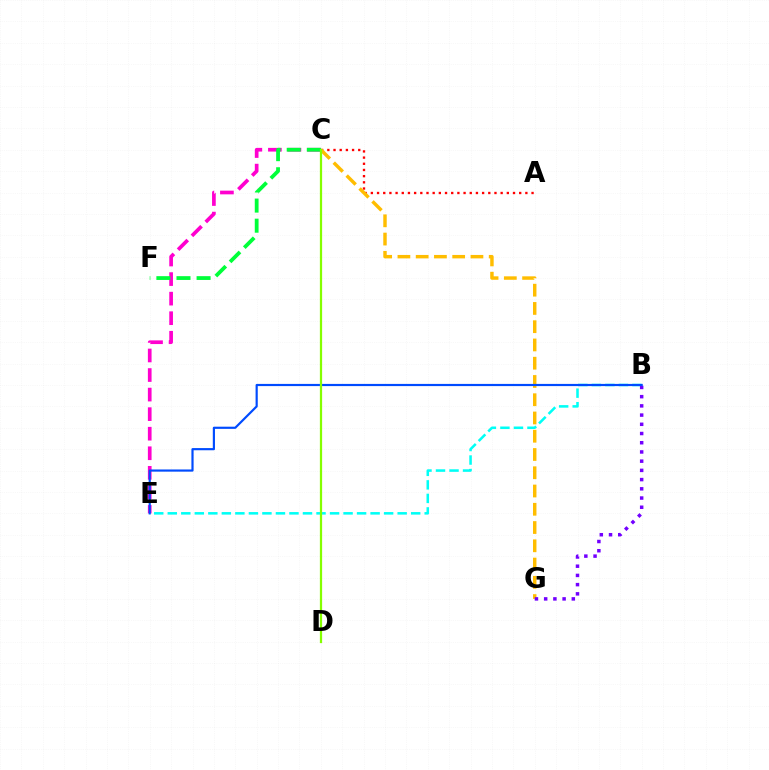{('C', 'E'): [{'color': '#ff00cf', 'line_style': 'dashed', 'thickness': 2.66}], ('A', 'C'): [{'color': '#ff0000', 'line_style': 'dotted', 'thickness': 1.68}], ('B', 'E'): [{'color': '#00fff6', 'line_style': 'dashed', 'thickness': 1.84}, {'color': '#004bff', 'line_style': 'solid', 'thickness': 1.57}], ('C', 'G'): [{'color': '#ffbd00', 'line_style': 'dashed', 'thickness': 2.48}], ('B', 'G'): [{'color': '#7200ff', 'line_style': 'dotted', 'thickness': 2.5}], ('C', 'F'): [{'color': '#00ff39', 'line_style': 'dashed', 'thickness': 2.73}], ('C', 'D'): [{'color': '#84ff00', 'line_style': 'solid', 'thickness': 1.61}]}